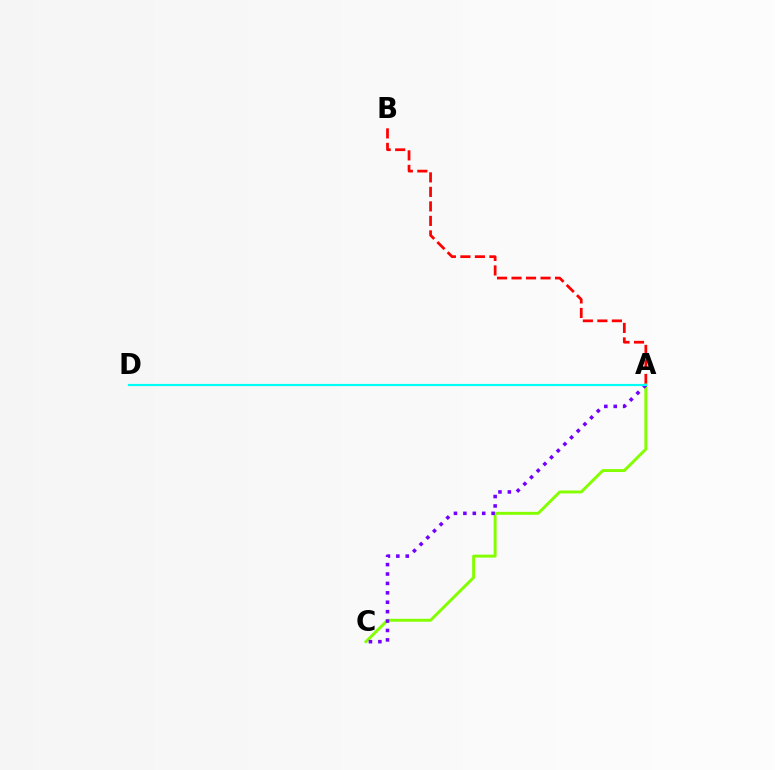{('A', 'B'): [{'color': '#ff0000', 'line_style': 'dashed', 'thickness': 1.97}], ('A', 'C'): [{'color': '#84ff00', 'line_style': 'solid', 'thickness': 2.11}, {'color': '#7200ff', 'line_style': 'dotted', 'thickness': 2.56}], ('A', 'D'): [{'color': '#00fff6', 'line_style': 'solid', 'thickness': 1.57}]}